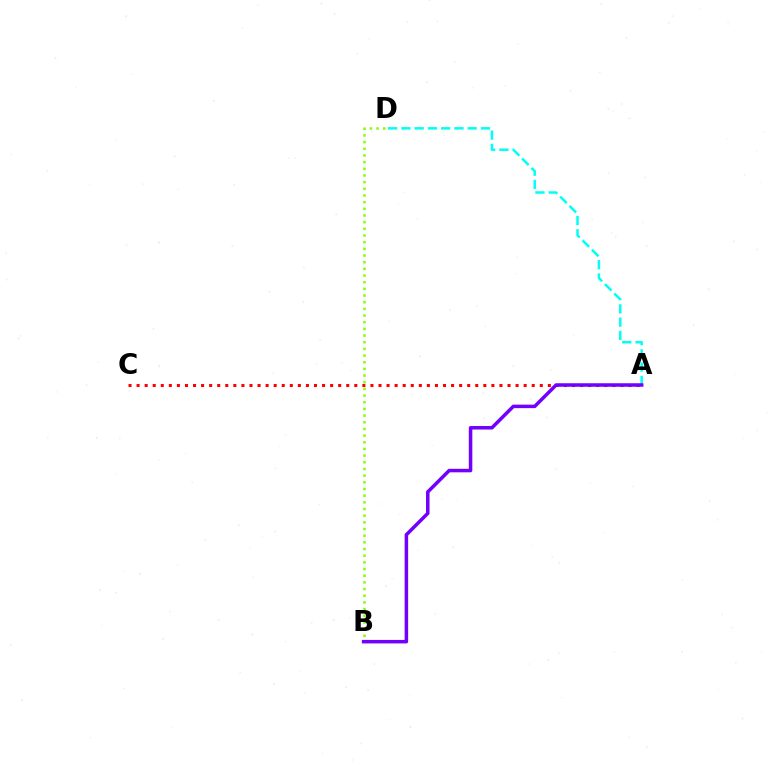{('A', 'C'): [{'color': '#ff0000', 'line_style': 'dotted', 'thickness': 2.19}], ('A', 'D'): [{'color': '#00fff6', 'line_style': 'dashed', 'thickness': 1.8}], ('B', 'D'): [{'color': '#84ff00', 'line_style': 'dotted', 'thickness': 1.81}], ('A', 'B'): [{'color': '#7200ff', 'line_style': 'solid', 'thickness': 2.52}]}